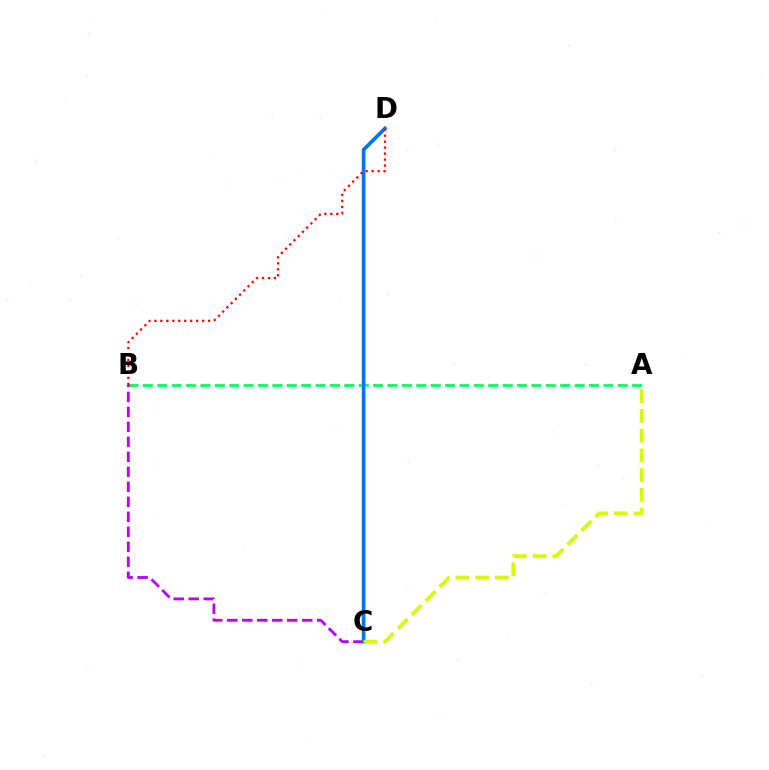{('A', 'B'): [{'color': '#00ff5c', 'line_style': 'dashed', 'thickness': 1.95}], ('B', 'C'): [{'color': '#b900ff', 'line_style': 'dashed', 'thickness': 2.04}], ('C', 'D'): [{'color': '#0074ff', 'line_style': 'solid', 'thickness': 2.63}], ('B', 'D'): [{'color': '#ff0000', 'line_style': 'dotted', 'thickness': 1.62}], ('A', 'C'): [{'color': '#d1ff00', 'line_style': 'dashed', 'thickness': 2.68}]}